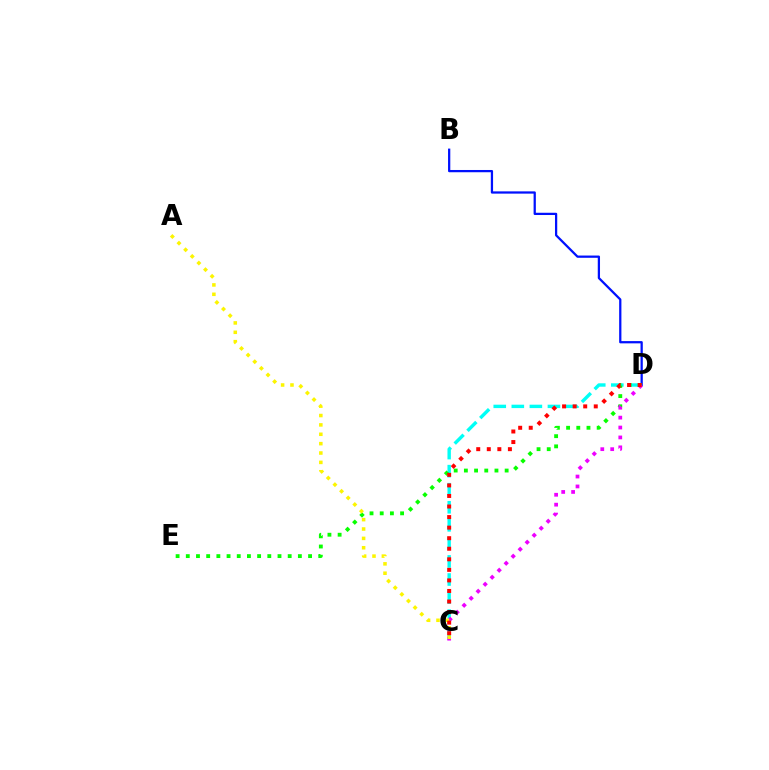{('C', 'D'): [{'color': '#00fff6', 'line_style': 'dashed', 'thickness': 2.45}, {'color': '#ee00ff', 'line_style': 'dotted', 'thickness': 2.69}, {'color': '#ff0000', 'line_style': 'dotted', 'thickness': 2.87}], ('B', 'D'): [{'color': '#0010ff', 'line_style': 'solid', 'thickness': 1.62}], ('D', 'E'): [{'color': '#08ff00', 'line_style': 'dotted', 'thickness': 2.77}], ('A', 'C'): [{'color': '#fcf500', 'line_style': 'dotted', 'thickness': 2.55}]}